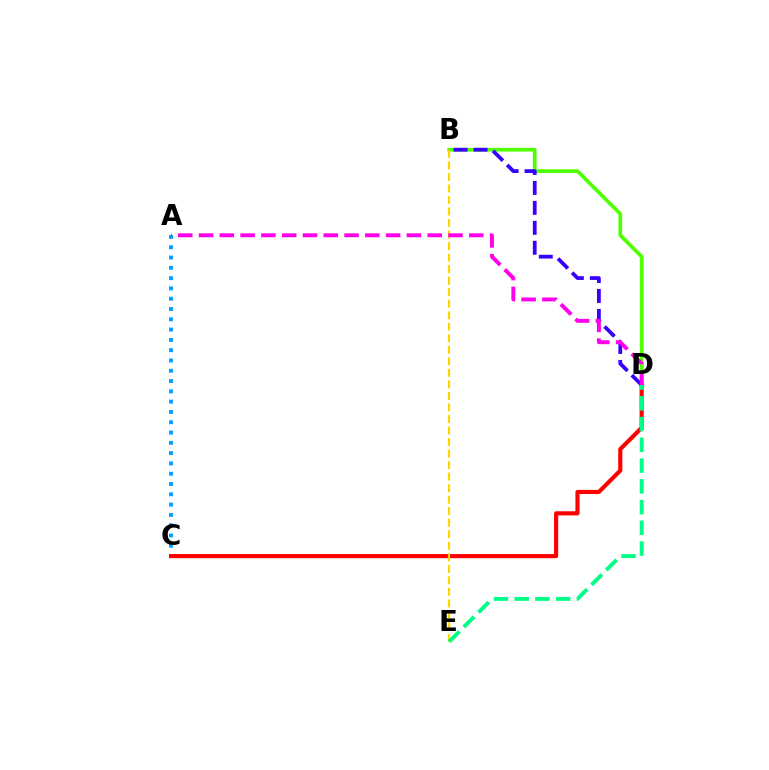{('A', 'C'): [{'color': '#009eff', 'line_style': 'dotted', 'thickness': 2.8}], ('B', 'D'): [{'color': '#4fff00', 'line_style': 'solid', 'thickness': 2.66}, {'color': '#3700ff', 'line_style': 'dashed', 'thickness': 2.71}], ('C', 'D'): [{'color': '#ff0000', 'line_style': 'solid', 'thickness': 2.98}], ('B', 'E'): [{'color': '#ffd500', 'line_style': 'dashed', 'thickness': 1.57}], ('D', 'E'): [{'color': '#00ff86', 'line_style': 'dashed', 'thickness': 2.82}], ('A', 'D'): [{'color': '#ff00ed', 'line_style': 'dashed', 'thickness': 2.82}]}